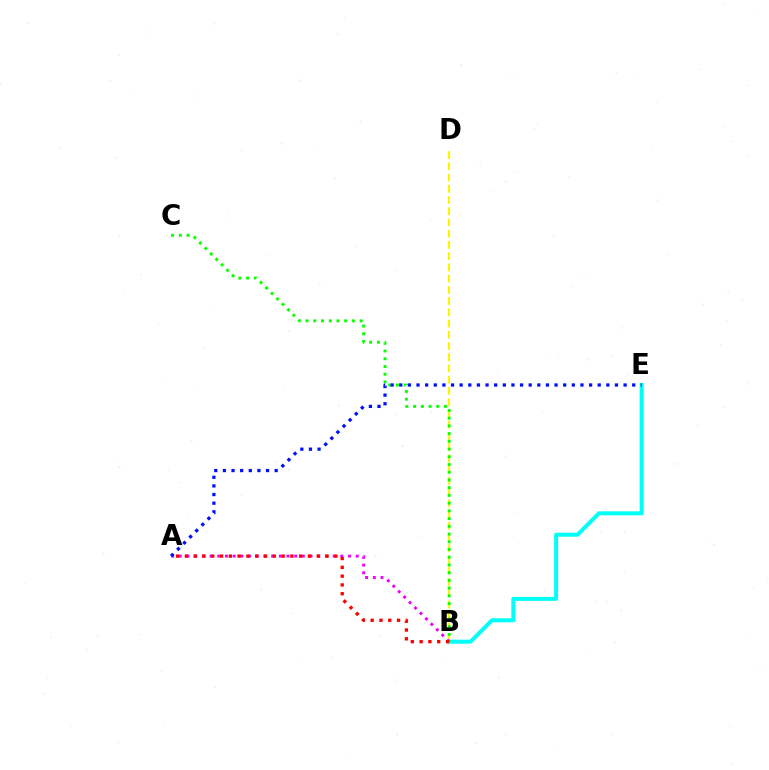{('B', 'E'): [{'color': '#00fff6', 'line_style': 'solid', 'thickness': 2.88}], ('B', 'D'): [{'color': '#fcf500', 'line_style': 'dashed', 'thickness': 1.53}], ('B', 'C'): [{'color': '#08ff00', 'line_style': 'dotted', 'thickness': 2.1}], ('A', 'B'): [{'color': '#ee00ff', 'line_style': 'dotted', 'thickness': 2.09}, {'color': '#ff0000', 'line_style': 'dotted', 'thickness': 2.39}], ('A', 'E'): [{'color': '#0010ff', 'line_style': 'dotted', 'thickness': 2.34}]}